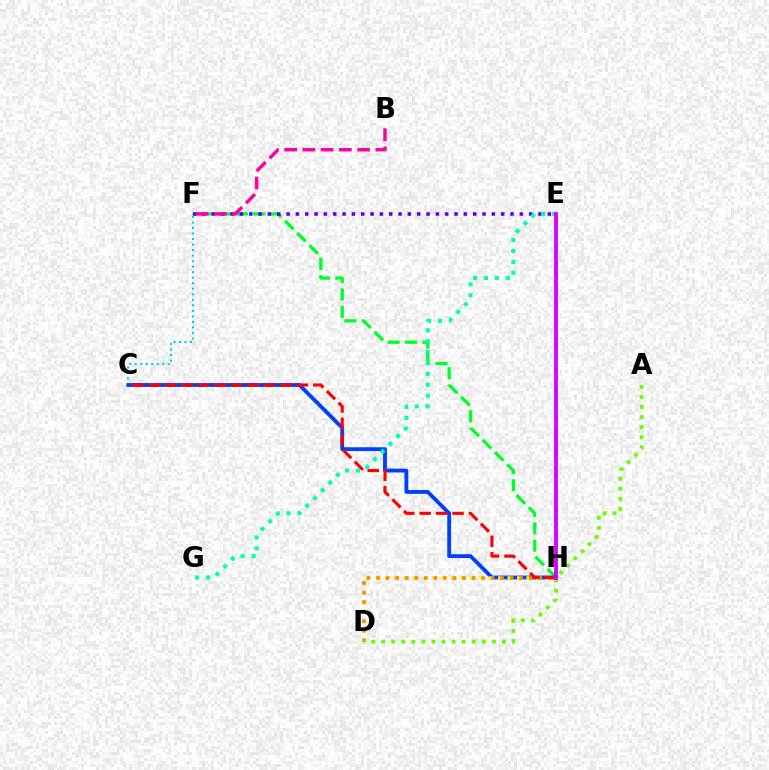{('C', 'F'): [{'color': '#00c7ff', 'line_style': 'dotted', 'thickness': 1.5}], ('F', 'H'): [{'color': '#00ff27', 'line_style': 'dashed', 'thickness': 2.35}], ('C', 'H'): [{'color': '#003fff', 'line_style': 'solid', 'thickness': 2.76}, {'color': '#ff0000', 'line_style': 'dashed', 'thickness': 2.23}], ('E', 'F'): [{'color': '#4f00ff', 'line_style': 'dotted', 'thickness': 2.54}], ('D', 'H'): [{'color': '#eeff00', 'line_style': 'dotted', 'thickness': 2.56}, {'color': '#ff8800', 'line_style': 'dotted', 'thickness': 2.59}], ('B', 'F'): [{'color': '#ff00a0', 'line_style': 'dashed', 'thickness': 2.48}], ('E', 'G'): [{'color': '#00ffaf', 'line_style': 'dotted', 'thickness': 2.96}], ('A', 'D'): [{'color': '#66ff00', 'line_style': 'dotted', 'thickness': 2.74}], ('E', 'H'): [{'color': '#d600ff', 'line_style': 'solid', 'thickness': 2.75}]}